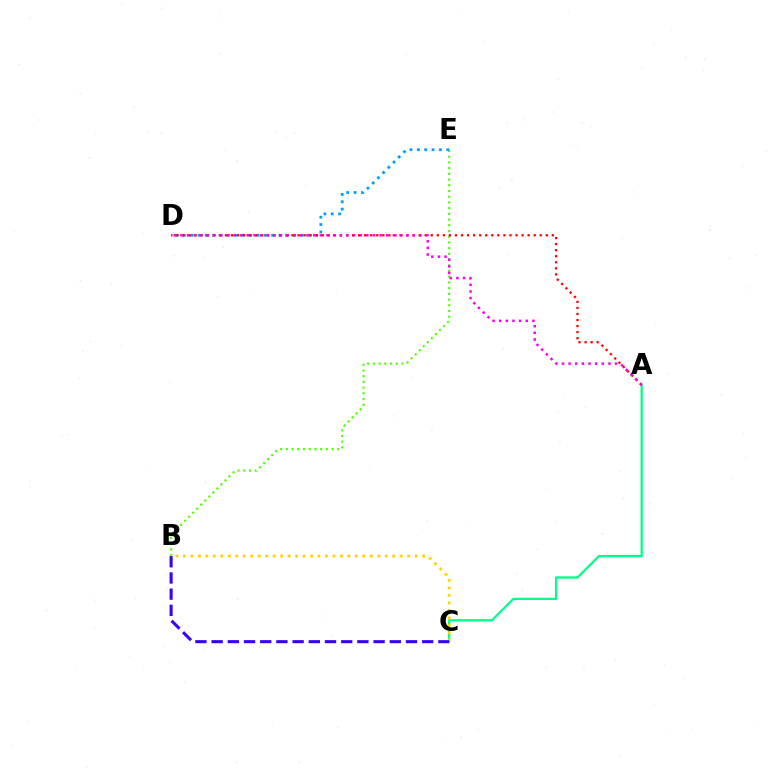{('B', 'E'): [{'color': '#4fff00', 'line_style': 'dotted', 'thickness': 1.55}], ('D', 'E'): [{'color': '#009eff', 'line_style': 'dotted', 'thickness': 2.0}], ('A', 'C'): [{'color': '#00ff86', 'line_style': 'solid', 'thickness': 1.62}], ('A', 'D'): [{'color': '#ff0000', 'line_style': 'dotted', 'thickness': 1.65}, {'color': '#ff00ed', 'line_style': 'dotted', 'thickness': 1.8}], ('B', 'C'): [{'color': '#ffd500', 'line_style': 'dotted', 'thickness': 2.03}, {'color': '#3700ff', 'line_style': 'dashed', 'thickness': 2.2}]}